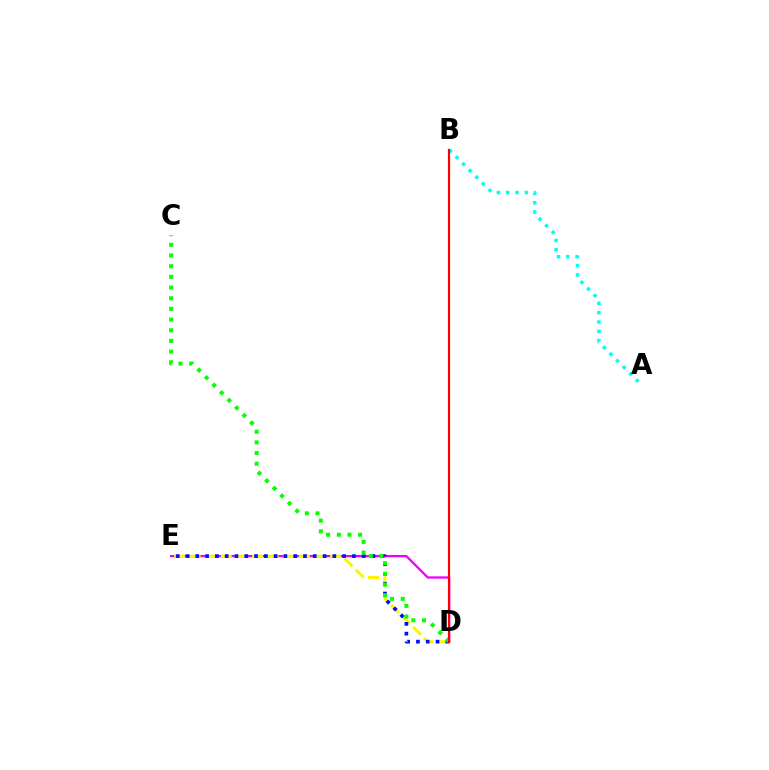{('D', 'E'): [{'color': '#ee00ff', 'line_style': 'solid', 'thickness': 1.65}, {'color': '#fcf500', 'line_style': 'dashed', 'thickness': 2.12}, {'color': '#0010ff', 'line_style': 'dotted', 'thickness': 2.66}], ('A', 'B'): [{'color': '#00fff6', 'line_style': 'dotted', 'thickness': 2.53}], ('C', 'D'): [{'color': '#08ff00', 'line_style': 'dotted', 'thickness': 2.9}], ('B', 'D'): [{'color': '#ff0000', 'line_style': 'solid', 'thickness': 1.56}]}